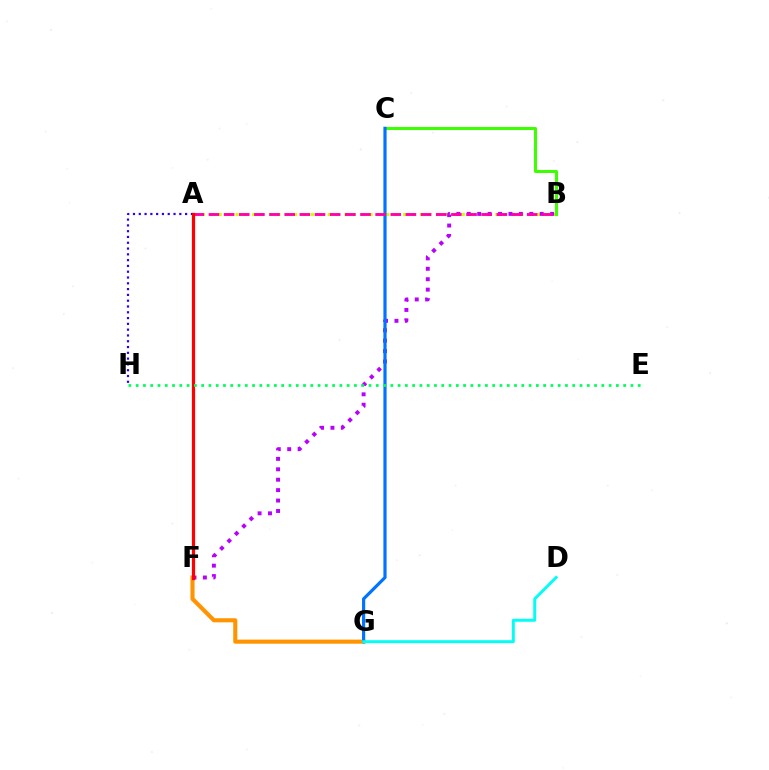{('A', 'B'): [{'color': '#d1ff00', 'line_style': 'dotted', 'thickness': 2.28}, {'color': '#ff00ac', 'line_style': 'dashed', 'thickness': 2.06}], ('B', 'C'): [{'color': '#3dff00', 'line_style': 'solid', 'thickness': 2.18}], ('F', 'G'): [{'color': '#ff9400', 'line_style': 'solid', 'thickness': 2.95}], ('B', 'F'): [{'color': '#b900ff', 'line_style': 'dotted', 'thickness': 2.83}], ('A', 'H'): [{'color': '#2500ff', 'line_style': 'dotted', 'thickness': 1.57}], ('C', 'G'): [{'color': '#0074ff', 'line_style': 'solid', 'thickness': 2.29}], ('A', 'F'): [{'color': '#ff0000', 'line_style': 'solid', 'thickness': 2.32}], ('E', 'H'): [{'color': '#00ff5c', 'line_style': 'dotted', 'thickness': 1.98}], ('D', 'G'): [{'color': '#00fff6', 'line_style': 'solid', 'thickness': 2.11}]}